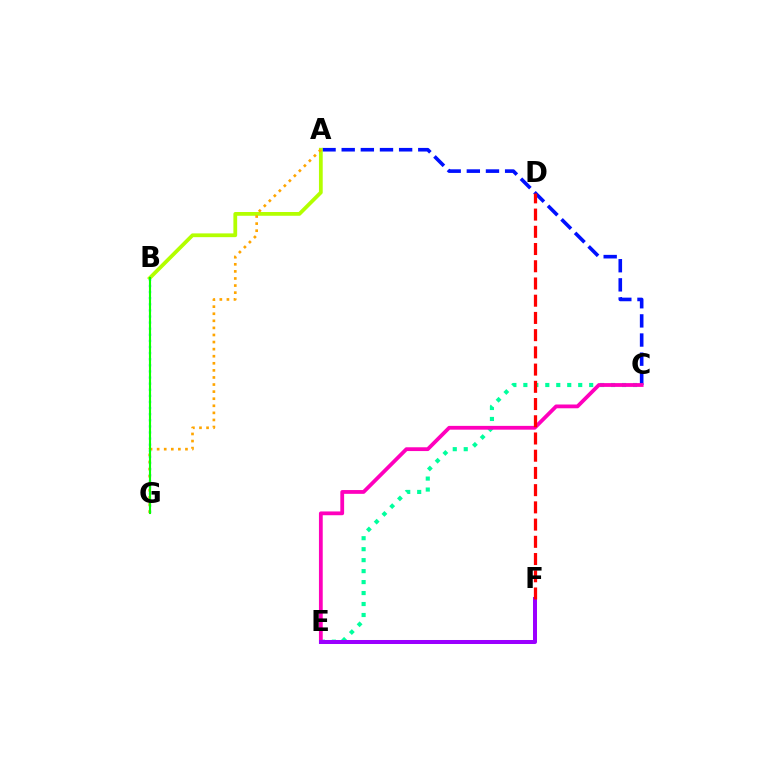{('C', 'E'): [{'color': '#00ff9d', 'line_style': 'dotted', 'thickness': 2.98}, {'color': '#ff00bd', 'line_style': 'solid', 'thickness': 2.73}], ('A', 'C'): [{'color': '#0010ff', 'line_style': 'dashed', 'thickness': 2.6}], ('A', 'B'): [{'color': '#b3ff00', 'line_style': 'solid', 'thickness': 2.71}], ('B', 'G'): [{'color': '#00b5ff', 'line_style': 'dotted', 'thickness': 1.66}, {'color': '#08ff00', 'line_style': 'solid', 'thickness': 1.53}], ('E', 'F'): [{'color': '#9b00ff', 'line_style': 'solid', 'thickness': 2.88}], ('A', 'G'): [{'color': '#ffa500', 'line_style': 'dotted', 'thickness': 1.92}], ('D', 'F'): [{'color': '#ff0000', 'line_style': 'dashed', 'thickness': 2.34}]}